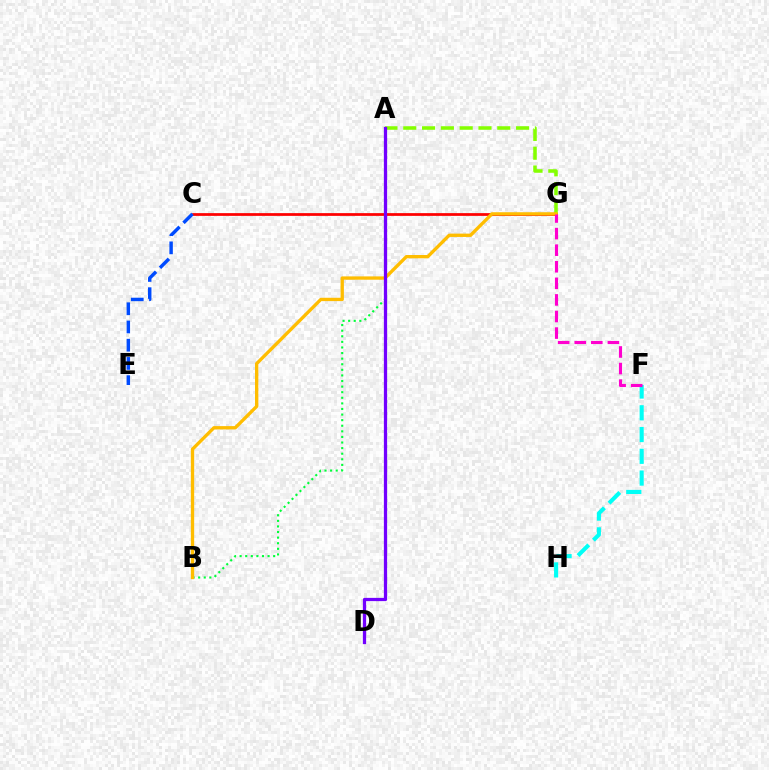{('F', 'H'): [{'color': '#00fff6', 'line_style': 'dashed', 'thickness': 2.96}], ('C', 'G'): [{'color': '#ff0000', 'line_style': 'solid', 'thickness': 1.97}], ('C', 'E'): [{'color': '#004bff', 'line_style': 'dashed', 'thickness': 2.48}], ('A', 'G'): [{'color': '#84ff00', 'line_style': 'dashed', 'thickness': 2.55}], ('A', 'B'): [{'color': '#00ff39', 'line_style': 'dotted', 'thickness': 1.52}], ('B', 'G'): [{'color': '#ffbd00', 'line_style': 'solid', 'thickness': 2.4}], ('A', 'D'): [{'color': '#7200ff', 'line_style': 'solid', 'thickness': 2.34}], ('F', 'G'): [{'color': '#ff00cf', 'line_style': 'dashed', 'thickness': 2.25}]}